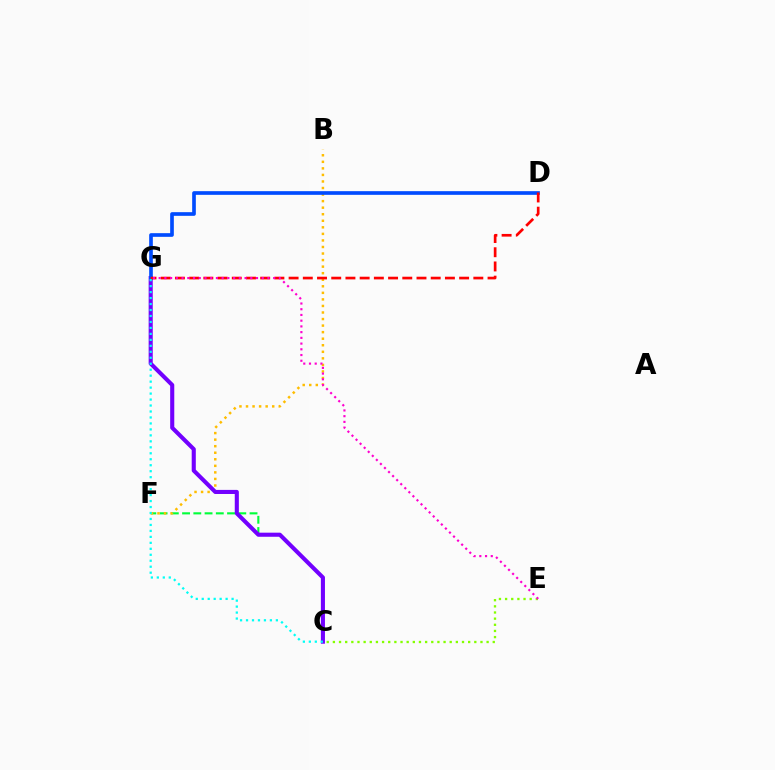{('C', 'F'): [{'color': '#00ff39', 'line_style': 'dashed', 'thickness': 1.53}], ('B', 'F'): [{'color': '#ffbd00', 'line_style': 'dotted', 'thickness': 1.78}], ('C', 'G'): [{'color': '#7200ff', 'line_style': 'solid', 'thickness': 2.95}, {'color': '#00fff6', 'line_style': 'dotted', 'thickness': 1.62}], ('D', 'G'): [{'color': '#004bff', 'line_style': 'solid', 'thickness': 2.64}, {'color': '#ff0000', 'line_style': 'dashed', 'thickness': 1.93}], ('C', 'E'): [{'color': '#84ff00', 'line_style': 'dotted', 'thickness': 1.67}], ('E', 'G'): [{'color': '#ff00cf', 'line_style': 'dotted', 'thickness': 1.56}]}